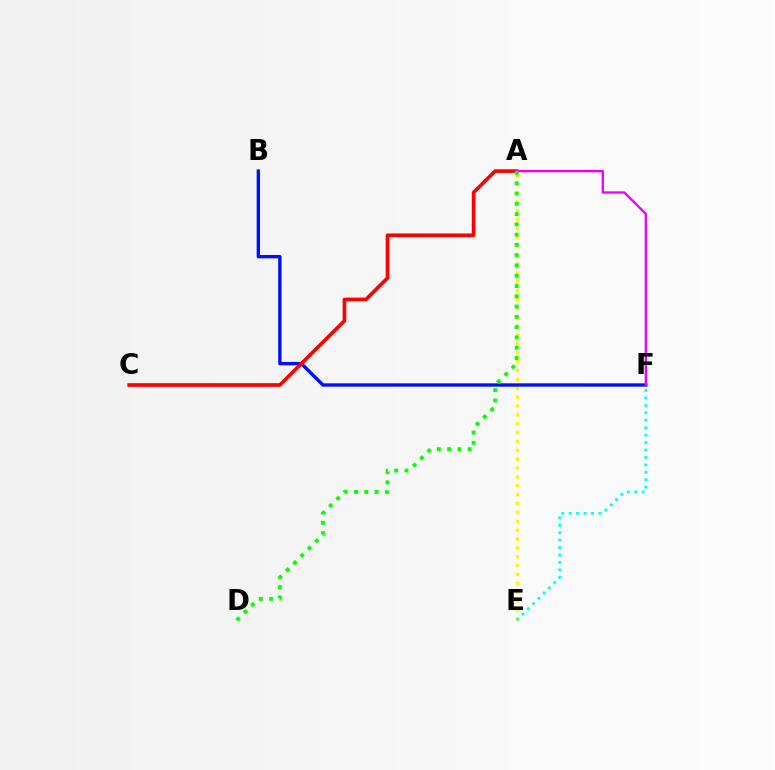{('A', 'E'): [{'color': '#fcf500', 'line_style': 'dotted', 'thickness': 2.41}], ('B', 'F'): [{'color': '#0010ff', 'line_style': 'solid', 'thickness': 2.42}], ('E', 'F'): [{'color': '#00fff6', 'line_style': 'dotted', 'thickness': 2.02}], ('A', 'C'): [{'color': '#ff0000', 'line_style': 'solid', 'thickness': 2.63}], ('A', 'F'): [{'color': '#ee00ff', 'line_style': 'solid', 'thickness': 1.68}], ('A', 'D'): [{'color': '#08ff00', 'line_style': 'dotted', 'thickness': 2.79}]}